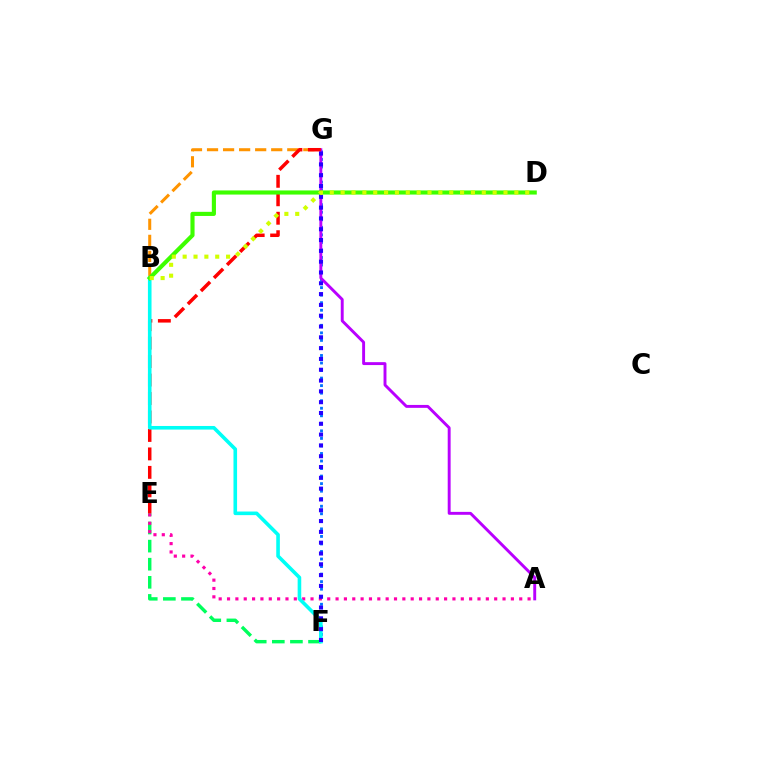{('F', 'G'): [{'color': '#0074ff', 'line_style': 'dotted', 'thickness': 2.05}, {'color': '#2500ff', 'line_style': 'dotted', 'thickness': 2.94}], ('E', 'F'): [{'color': '#00ff5c', 'line_style': 'dashed', 'thickness': 2.46}], ('B', 'G'): [{'color': '#ff9400', 'line_style': 'dashed', 'thickness': 2.18}], ('A', 'G'): [{'color': '#b900ff', 'line_style': 'solid', 'thickness': 2.1}], ('A', 'E'): [{'color': '#ff00ac', 'line_style': 'dotted', 'thickness': 2.27}], ('E', 'G'): [{'color': '#ff0000', 'line_style': 'dashed', 'thickness': 2.51}], ('B', 'F'): [{'color': '#00fff6', 'line_style': 'solid', 'thickness': 2.59}], ('B', 'D'): [{'color': '#3dff00', 'line_style': 'solid', 'thickness': 2.97}, {'color': '#d1ff00', 'line_style': 'dotted', 'thickness': 2.95}]}